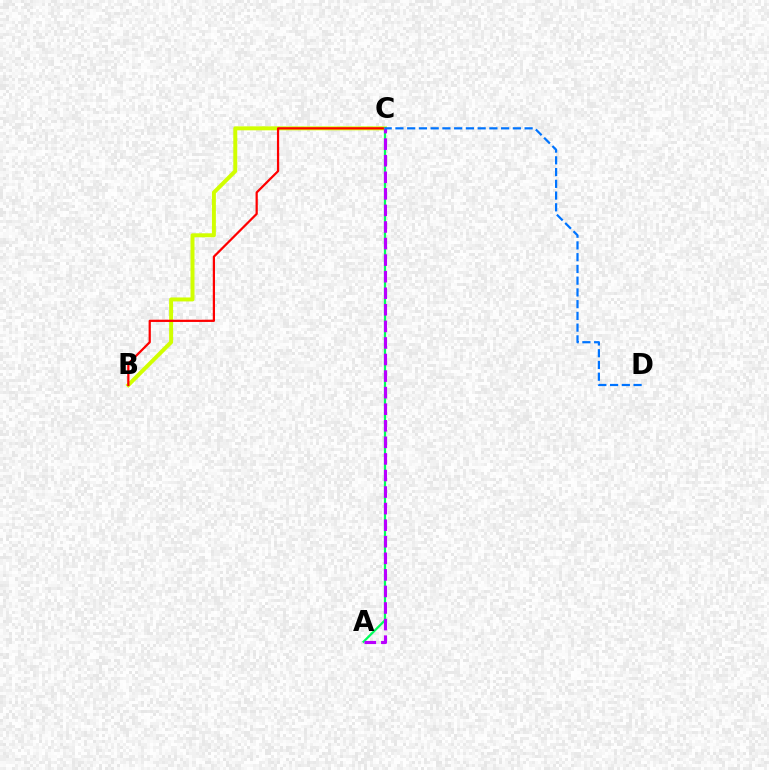{('B', 'C'): [{'color': '#d1ff00', 'line_style': 'solid', 'thickness': 2.86}, {'color': '#ff0000', 'line_style': 'solid', 'thickness': 1.61}], ('A', 'C'): [{'color': '#00ff5c', 'line_style': 'solid', 'thickness': 1.61}, {'color': '#b900ff', 'line_style': 'dashed', 'thickness': 2.25}], ('C', 'D'): [{'color': '#0074ff', 'line_style': 'dashed', 'thickness': 1.6}]}